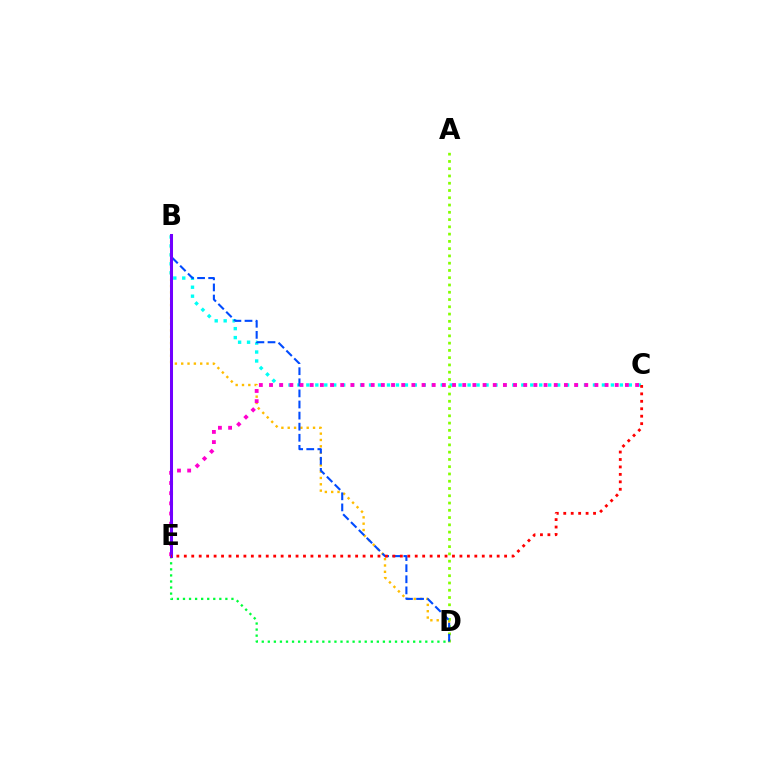{('B', 'C'): [{'color': '#00fff6', 'line_style': 'dotted', 'thickness': 2.43}], ('B', 'D'): [{'color': '#ffbd00', 'line_style': 'dotted', 'thickness': 1.72}, {'color': '#004bff', 'line_style': 'dashed', 'thickness': 1.51}], ('A', 'D'): [{'color': '#84ff00', 'line_style': 'dotted', 'thickness': 1.97}], ('D', 'E'): [{'color': '#00ff39', 'line_style': 'dotted', 'thickness': 1.65}], ('C', 'E'): [{'color': '#ff00cf', 'line_style': 'dotted', 'thickness': 2.76}, {'color': '#ff0000', 'line_style': 'dotted', 'thickness': 2.02}], ('B', 'E'): [{'color': '#7200ff', 'line_style': 'solid', 'thickness': 2.18}]}